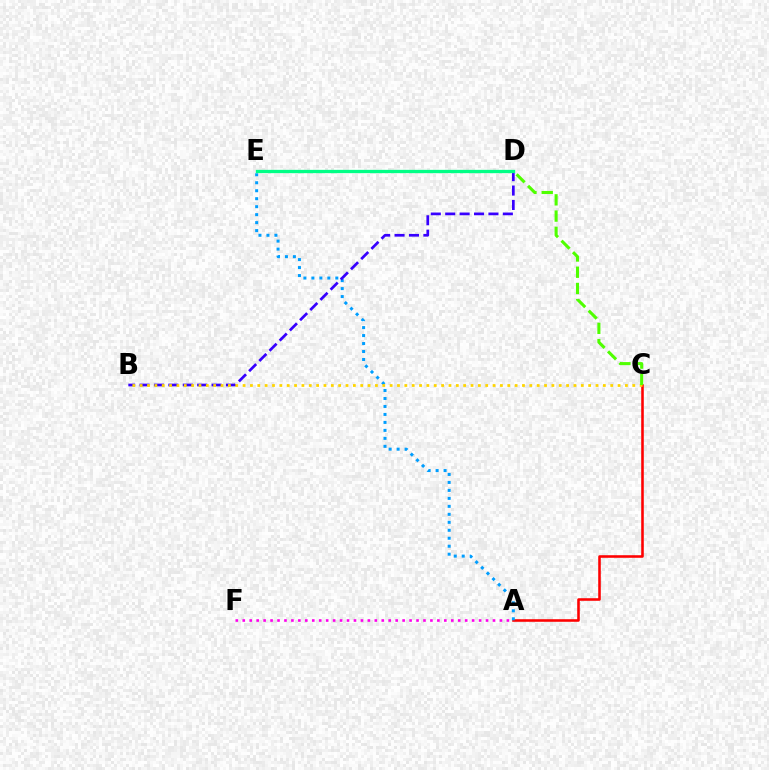{('A', 'C'): [{'color': '#ff0000', 'line_style': 'solid', 'thickness': 1.85}], ('A', 'E'): [{'color': '#009eff', 'line_style': 'dotted', 'thickness': 2.17}], ('B', 'D'): [{'color': '#3700ff', 'line_style': 'dashed', 'thickness': 1.96}], ('B', 'C'): [{'color': '#ffd500', 'line_style': 'dotted', 'thickness': 2.0}], ('C', 'D'): [{'color': '#4fff00', 'line_style': 'dashed', 'thickness': 2.21}], ('A', 'F'): [{'color': '#ff00ed', 'line_style': 'dotted', 'thickness': 1.89}], ('D', 'E'): [{'color': '#00ff86', 'line_style': 'solid', 'thickness': 2.38}]}